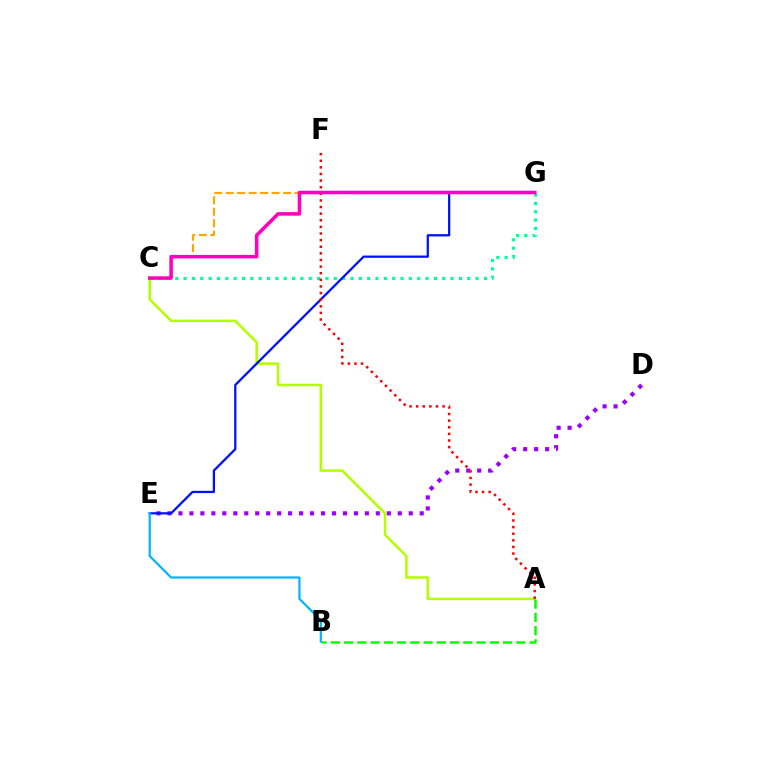{('D', 'E'): [{'color': '#9b00ff', 'line_style': 'dotted', 'thickness': 2.98}], ('C', 'G'): [{'color': '#00ff9d', 'line_style': 'dotted', 'thickness': 2.27}, {'color': '#ffa500', 'line_style': 'dashed', 'thickness': 1.56}, {'color': '#ff00bd', 'line_style': 'solid', 'thickness': 2.54}], ('A', 'C'): [{'color': '#b3ff00', 'line_style': 'solid', 'thickness': 1.83}], ('A', 'B'): [{'color': '#08ff00', 'line_style': 'dashed', 'thickness': 1.8}], ('E', 'G'): [{'color': '#0010ff', 'line_style': 'solid', 'thickness': 1.62}], ('A', 'F'): [{'color': '#ff0000', 'line_style': 'dotted', 'thickness': 1.8}], ('B', 'E'): [{'color': '#00b5ff', 'line_style': 'solid', 'thickness': 1.59}]}